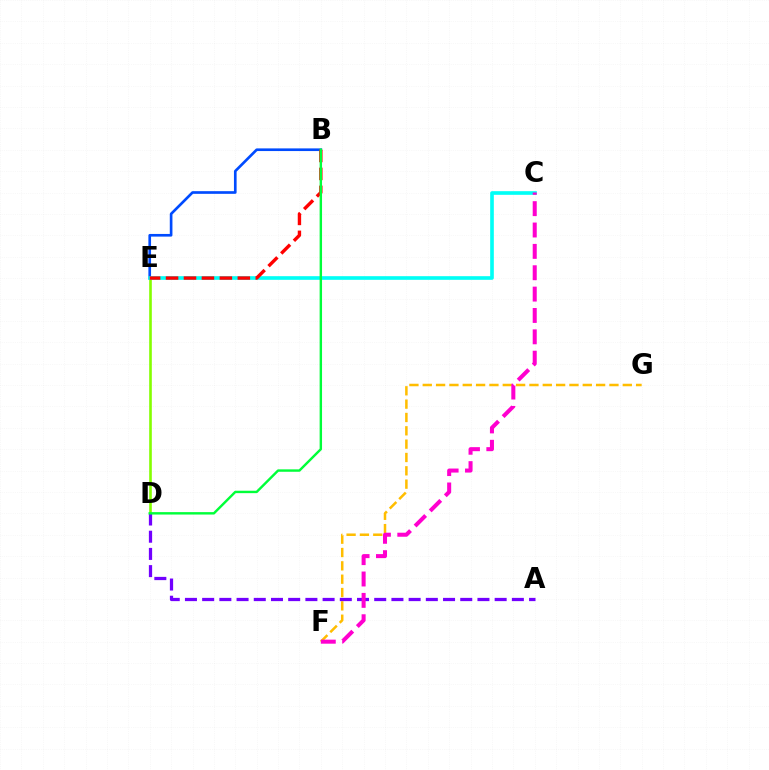{('B', 'E'): [{'color': '#004bff', 'line_style': 'solid', 'thickness': 1.92}, {'color': '#ff0000', 'line_style': 'dashed', 'thickness': 2.44}], ('F', 'G'): [{'color': '#ffbd00', 'line_style': 'dashed', 'thickness': 1.81}], ('D', 'E'): [{'color': '#84ff00', 'line_style': 'solid', 'thickness': 1.89}], ('C', 'E'): [{'color': '#00fff6', 'line_style': 'solid', 'thickness': 2.62}], ('A', 'D'): [{'color': '#7200ff', 'line_style': 'dashed', 'thickness': 2.34}], ('C', 'F'): [{'color': '#ff00cf', 'line_style': 'dashed', 'thickness': 2.9}], ('B', 'D'): [{'color': '#00ff39', 'line_style': 'solid', 'thickness': 1.74}]}